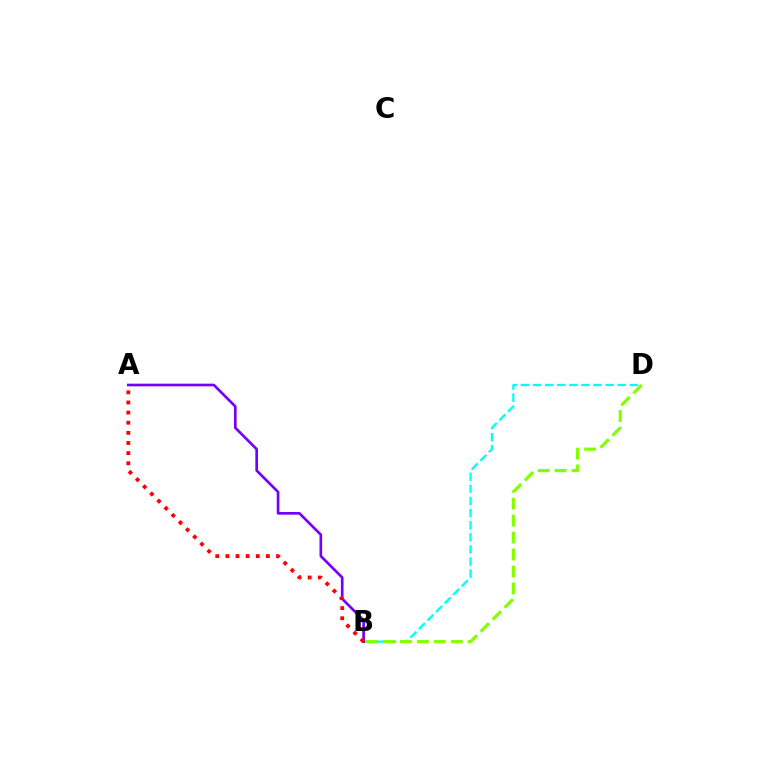{('B', 'D'): [{'color': '#00fff6', 'line_style': 'dashed', 'thickness': 1.64}, {'color': '#84ff00', 'line_style': 'dashed', 'thickness': 2.3}], ('A', 'B'): [{'color': '#7200ff', 'line_style': 'solid', 'thickness': 1.91}, {'color': '#ff0000', 'line_style': 'dotted', 'thickness': 2.75}]}